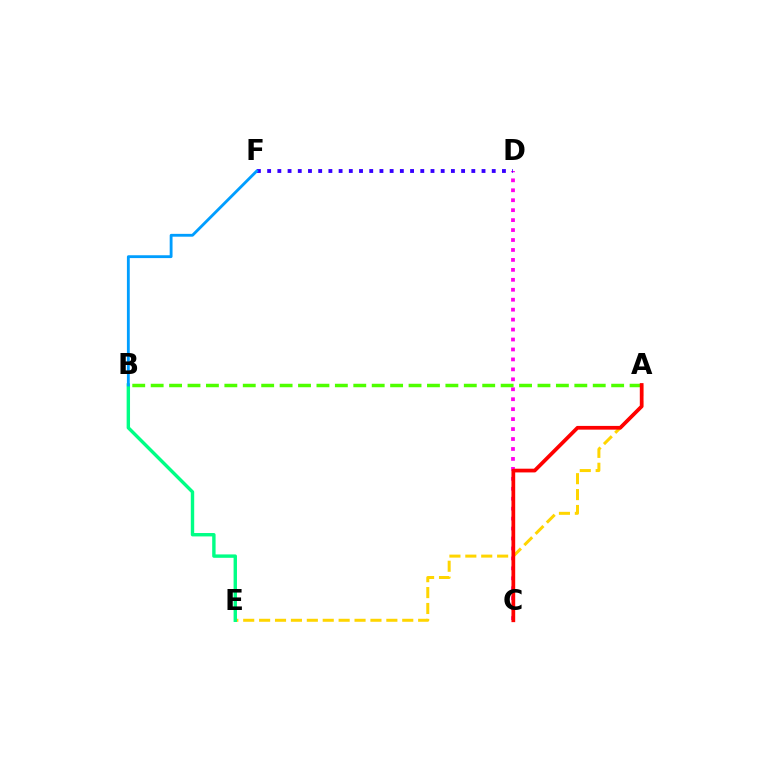{('C', 'D'): [{'color': '#ff00ed', 'line_style': 'dotted', 'thickness': 2.7}], ('D', 'F'): [{'color': '#3700ff', 'line_style': 'dotted', 'thickness': 2.77}], ('A', 'E'): [{'color': '#ffd500', 'line_style': 'dashed', 'thickness': 2.16}], ('B', 'E'): [{'color': '#00ff86', 'line_style': 'solid', 'thickness': 2.44}], ('B', 'F'): [{'color': '#009eff', 'line_style': 'solid', 'thickness': 2.04}], ('A', 'B'): [{'color': '#4fff00', 'line_style': 'dashed', 'thickness': 2.5}], ('A', 'C'): [{'color': '#ff0000', 'line_style': 'solid', 'thickness': 2.69}]}